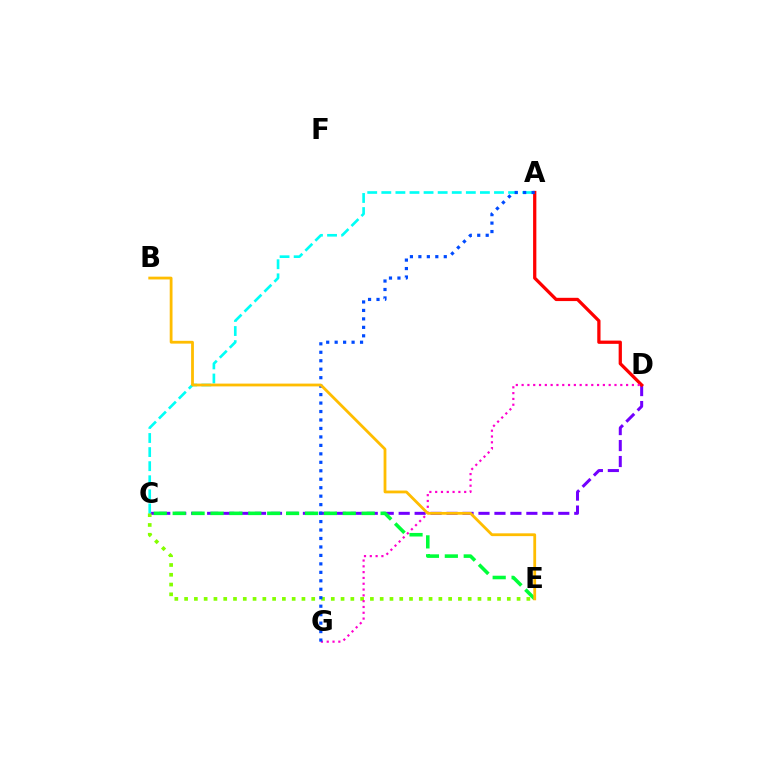{('C', 'D'): [{'color': '#7200ff', 'line_style': 'dashed', 'thickness': 2.17}], ('C', 'E'): [{'color': '#84ff00', 'line_style': 'dotted', 'thickness': 2.66}, {'color': '#00ff39', 'line_style': 'dashed', 'thickness': 2.57}], ('A', 'D'): [{'color': '#ff0000', 'line_style': 'solid', 'thickness': 2.35}], ('A', 'C'): [{'color': '#00fff6', 'line_style': 'dashed', 'thickness': 1.91}], ('D', 'G'): [{'color': '#ff00cf', 'line_style': 'dotted', 'thickness': 1.58}], ('A', 'G'): [{'color': '#004bff', 'line_style': 'dotted', 'thickness': 2.3}], ('B', 'E'): [{'color': '#ffbd00', 'line_style': 'solid', 'thickness': 2.02}]}